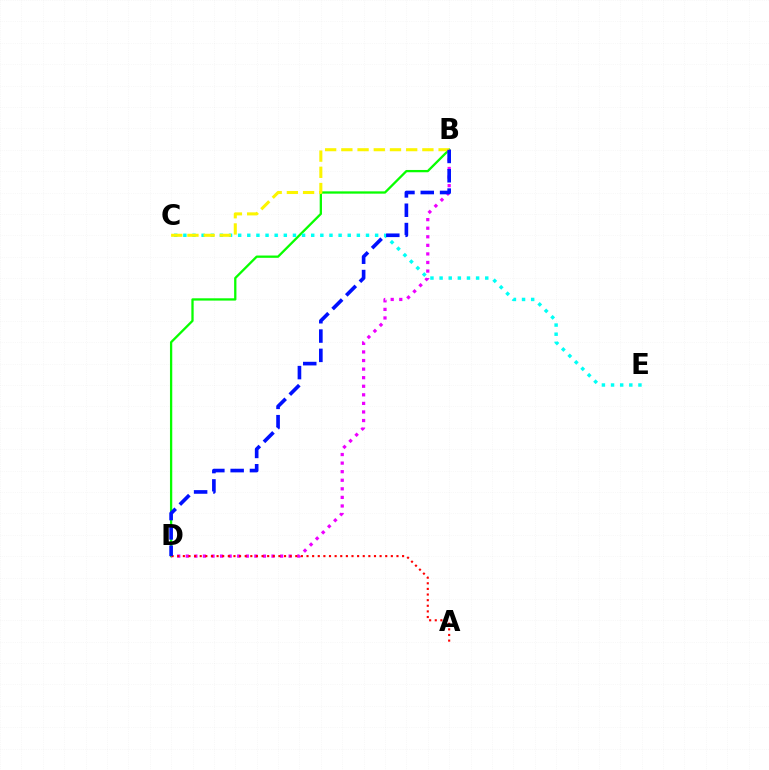{('B', 'D'): [{'color': '#08ff00', 'line_style': 'solid', 'thickness': 1.65}, {'color': '#ee00ff', 'line_style': 'dotted', 'thickness': 2.33}, {'color': '#0010ff', 'line_style': 'dashed', 'thickness': 2.62}], ('C', 'E'): [{'color': '#00fff6', 'line_style': 'dotted', 'thickness': 2.48}], ('A', 'D'): [{'color': '#ff0000', 'line_style': 'dotted', 'thickness': 1.53}], ('B', 'C'): [{'color': '#fcf500', 'line_style': 'dashed', 'thickness': 2.2}]}